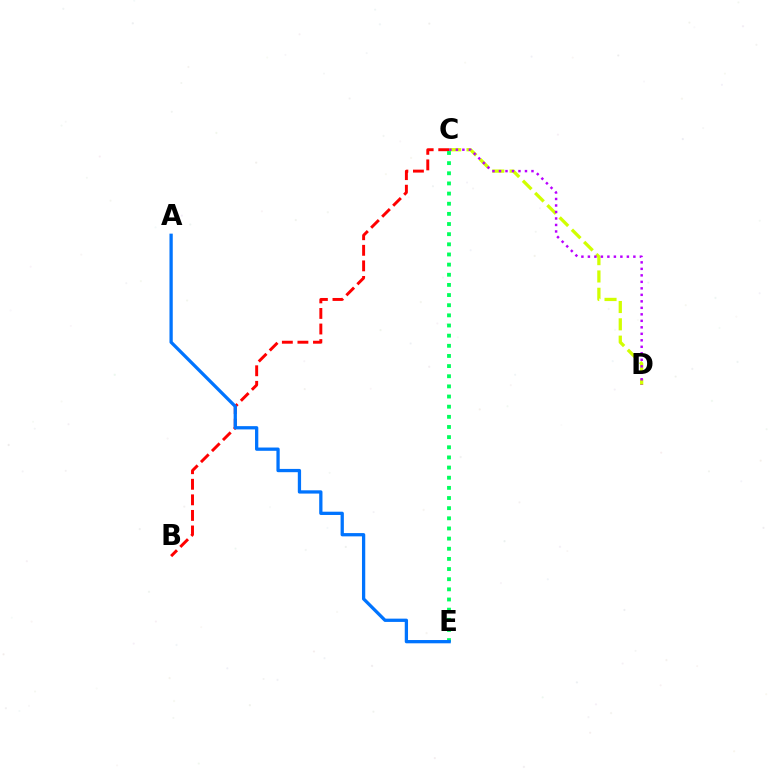{('B', 'C'): [{'color': '#ff0000', 'line_style': 'dashed', 'thickness': 2.11}], ('C', 'D'): [{'color': '#d1ff00', 'line_style': 'dashed', 'thickness': 2.35}, {'color': '#b900ff', 'line_style': 'dotted', 'thickness': 1.76}], ('C', 'E'): [{'color': '#00ff5c', 'line_style': 'dotted', 'thickness': 2.76}], ('A', 'E'): [{'color': '#0074ff', 'line_style': 'solid', 'thickness': 2.36}]}